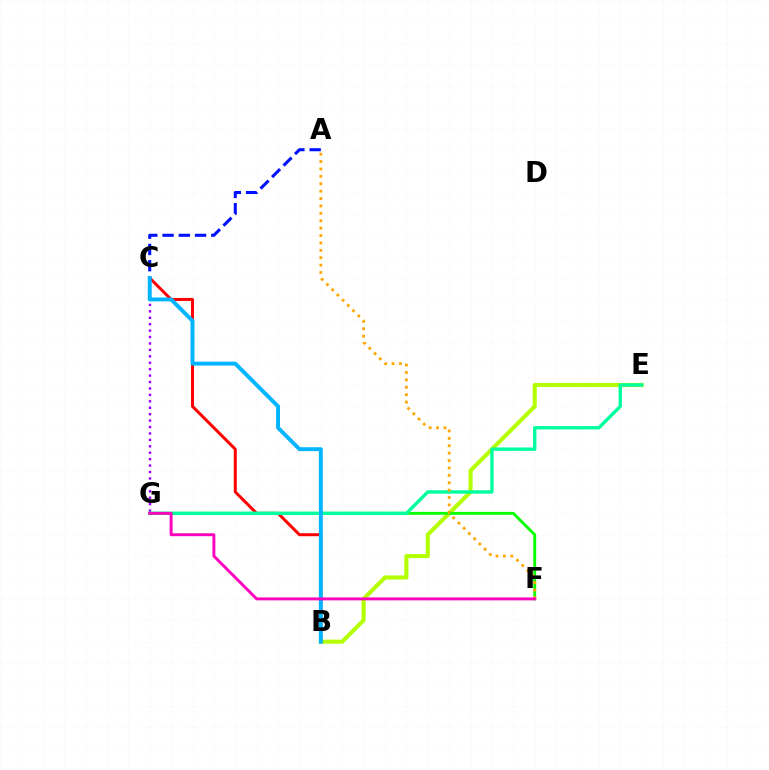{('B', 'E'): [{'color': '#b3ff00', 'line_style': 'solid', 'thickness': 2.95}], ('B', 'C'): [{'color': '#ff0000', 'line_style': 'solid', 'thickness': 2.15}, {'color': '#00b5ff', 'line_style': 'solid', 'thickness': 2.82}], ('A', 'C'): [{'color': '#0010ff', 'line_style': 'dashed', 'thickness': 2.21}], ('F', 'G'): [{'color': '#08ff00', 'line_style': 'solid', 'thickness': 2.09}, {'color': '#ff00bd', 'line_style': 'solid', 'thickness': 2.1}], ('C', 'G'): [{'color': '#9b00ff', 'line_style': 'dotted', 'thickness': 1.75}], ('E', 'G'): [{'color': '#00ff9d', 'line_style': 'solid', 'thickness': 2.43}], ('A', 'F'): [{'color': '#ffa500', 'line_style': 'dotted', 'thickness': 2.01}]}